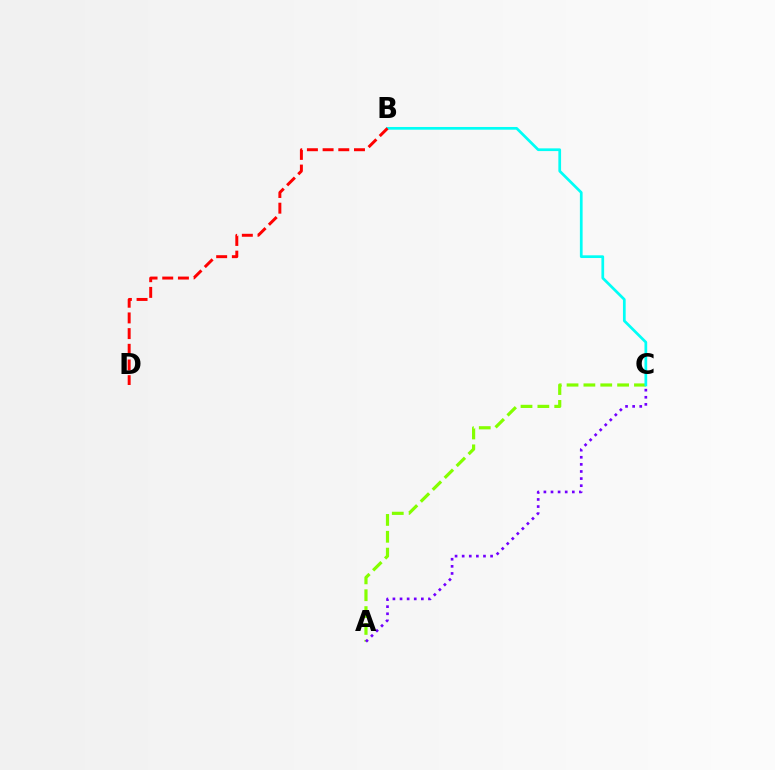{('A', 'C'): [{'color': '#84ff00', 'line_style': 'dashed', 'thickness': 2.29}, {'color': '#7200ff', 'line_style': 'dotted', 'thickness': 1.93}], ('B', 'C'): [{'color': '#00fff6', 'line_style': 'solid', 'thickness': 1.96}], ('B', 'D'): [{'color': '#ff0000', 'line_style': 'dashed', 'thickness': 2.13}]}